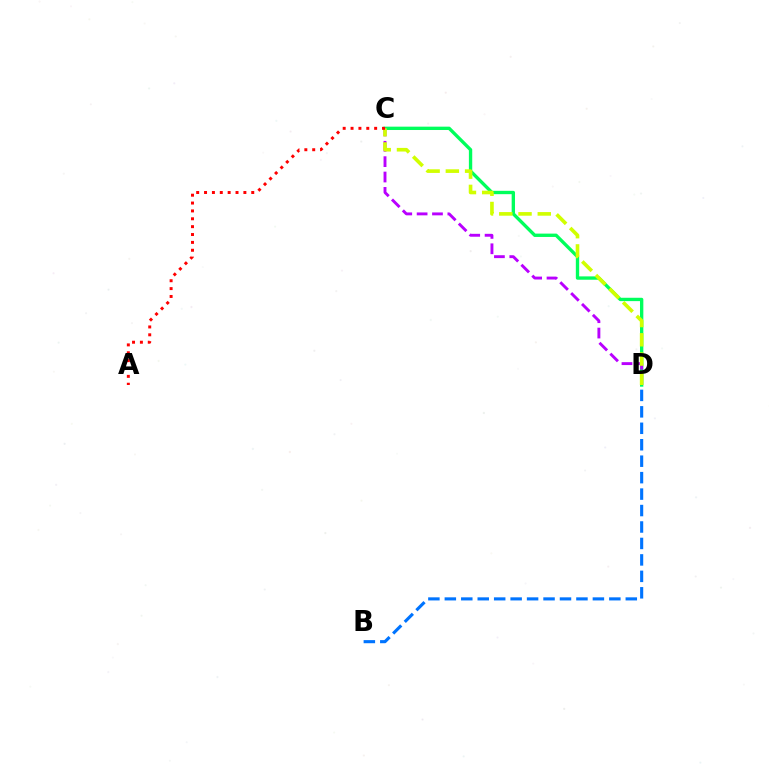{('C', 'D'): [{'color': '#00ff5c', 'line_style': 'solid', 'thickness': 2.41}, {'color': '#b900ff', 'line_style': 'dashed', 'thickness': 2.09}, {'color': '#d1ff00', 'line_style': 'dashed', 'thickness': 2.61}], ('B', 'D'): [{'color': '#0074ff', 'line_style': 'dashed', 'thickness': 2.23}], ('A', 'C'): [{'color': '#ff0000', 'line_style': 'dotted', 'thickness': 2.14}]}